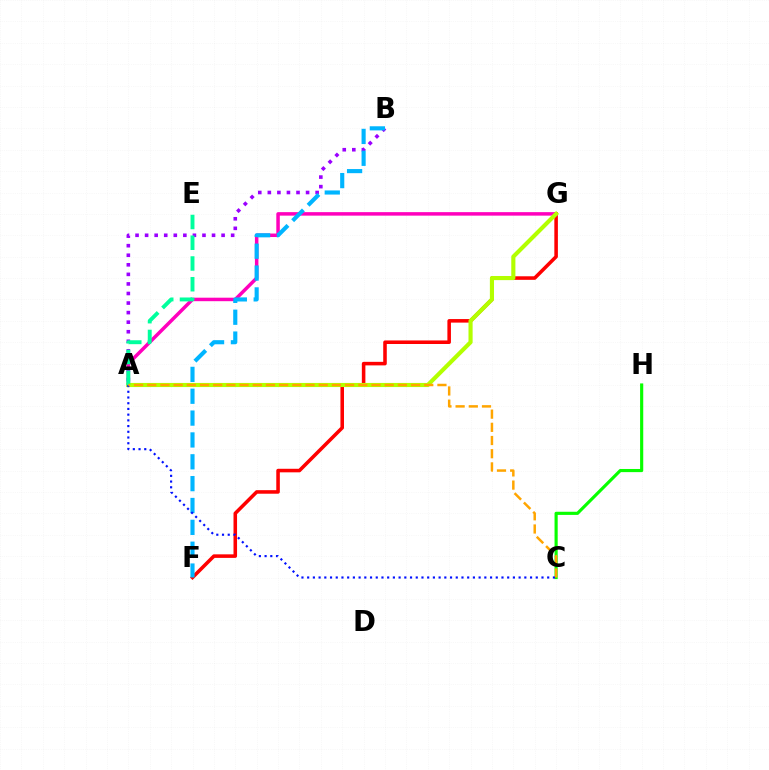{('F', 'G'): [{'color': '#ff0000', 'line_style': 'solid', 'thickness': 2.56}], ('A', 'G'): [{'color': '#ff00bd', 'line_style': 'solid', 'thickness': 2.52}, {'color': '#b3ff00', 'line_style': 'solid', 'thickness': 2.97}], ('A', 'B'): [{'color': '#9b00ff', 'line_style': 'dotted', 'thickness': 2.6}], ('B', 'F'): [{'color': '#00b5ff', 'line_style': 'dashed', 'thickness': 2.97}], ('A', 'E'): [{'color': '#00ff9d', 'line_style': 'dashed', 'thickness': 2.82}], ('C', 'H'): [{'color': '#08ff00', 'line_style': 'solid', 'thickness': 2.27}], ('A', 'C'): [{'color': '#0010ff', 'line_style': 'dotted', 'thickness': 1.55}, {'color': '#ffa500', 'line_style': 'dashed', 'thickness': 1.79}]}